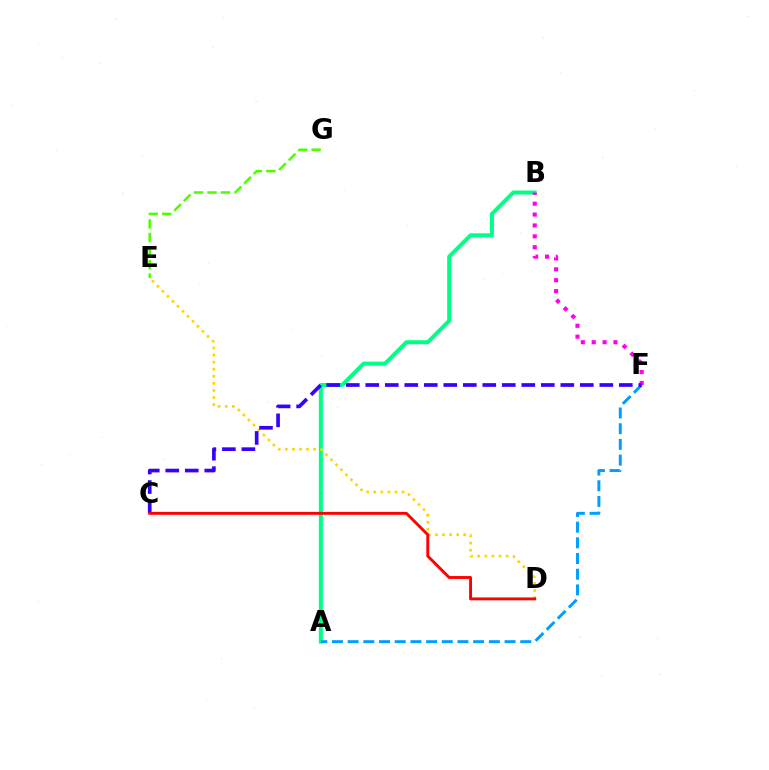{('A', 'B'): [{'color': '#00ff86', 'line_style': 'solid', 'thickness': 2.87}], ('A', 'F'): [{'color': '#009eff', 'line_style': 'dashed', 'thickness': 2.13}], ('D', 'E'): [{'color': '#ffd500', 'line_style': 'dotted', 'thickness': 1.92}], ('B', 'F'): [{'color': '#ff00ed', 'line_style': 'dotted', 'thickness': 2.96}], ('C', 'F'): [{'color': '#3700ff', 'line_style': 'dashed', 'thickness': 2.65}], ('E', 'G'): [{'color': '#4fff00', 'line_style': 'dashed', 'thickness': 1.84}], ('C', 'D'): [{'color': '#ff0000', 'line_style': 'solid', 'thickness': 2.09}]}